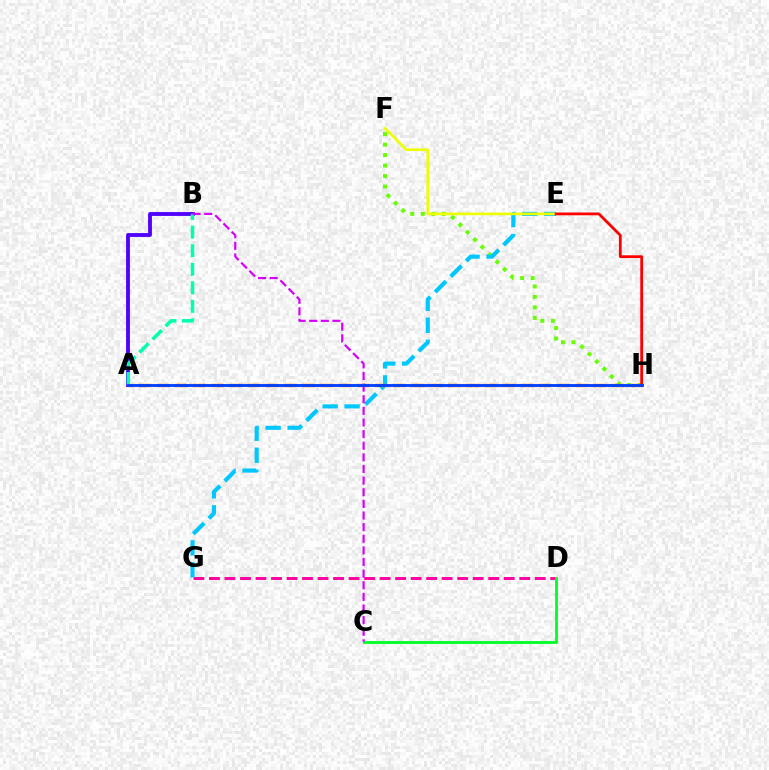{('F', 'H'): [{'color': '#66ff00', 'line_style': 'dotted', 'thickness': 2.85}], ('D', 'G'): [{'color': '#ff00a0', 'line_style': 'dashed', 'thickness': 2.11}], ('A', 'B'): [{'color': '#4f00ff', 'line_style': 'solid', 'thickness': 2.76}, {'color': '#00ffaf', 'line_style': 'dashed', 'thickness': 2.52}], ('C', 'D'): [{'color': '#00ff27', 'line_style': 'solid', 'thickness': 2.03}], ('E', 'G'): [{'color': '#00c7ff', 'line_style': 'dashed', 'thickness': 2.98}], ('A', 'H'): [{'color': '#ff8800', 'line_style': 'dashed', 'thickness': 2.47}, {'color': '#003fff', 'line_style': 'solid', 'thickness': 2.06}], ('E', 'F'): [{'color': '#eeff00', 'line_style': 'solid', 'thickness': 1.92}], ('E', 'H'): [{'color': '#ff0000', 'line_style': 'solid', 'thickness': 2.0}], ('B', 'C'): [{'color': '#d600ff', 'line_style': 'dashed', 'thickness': 1.58}]}